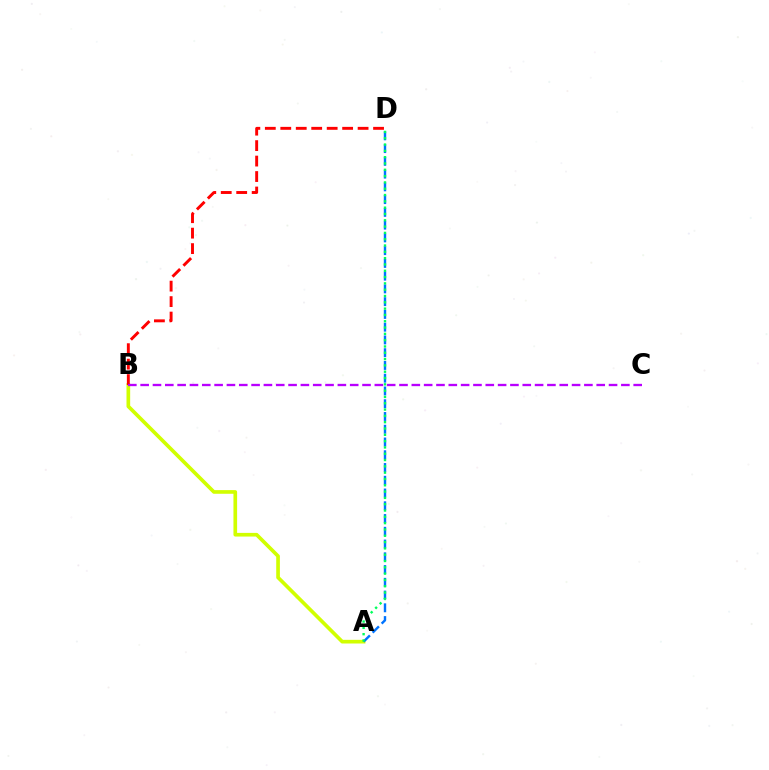{('A', 'B'): [{'color': '#d1ff00', 'line_style': 'solid', 'thickness': 2.64}], ('B', 'D'): [{'color': '#ff0000', 'line_style': 'dashed', 'thickness': 2.1}], ('A', 'D'): [{'color': '#0074ff', 'line_style': 'dashed', 'thickness': 1.73}, {'color': '#00ff5c', 'line_style': 'dotted', 'thickness': 1.71}], ('B', 'C'): [{'color': '#b900ff', 'line_style': 'dashed', 'thickness': 1.67}]}